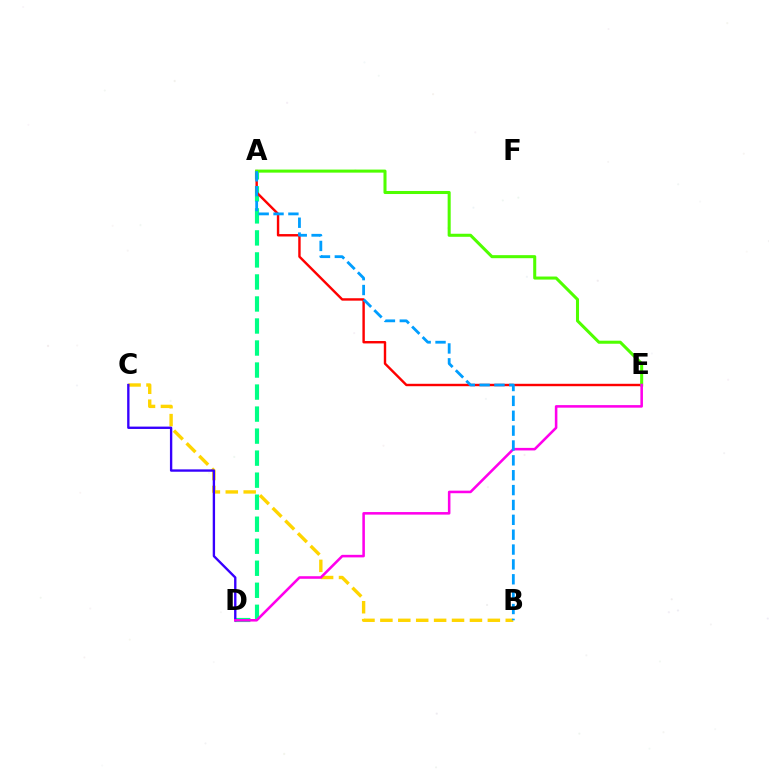{('A', 'D'): [{'color': '#00ff86', 'line_style': 'dashed', 'thickness': 2.99}], ('B', 'C'): [{'color': '#ffd500', 'line_style': 'dashed', 'thickness': 2.43}], ('A', 'E'): [{'color': '#ff0000', 'line_style': 'solid', 'thickness': 1.74}, {'color': '#4fff00', 'line_style': 'solid', 'thickness': 2.19}], ('C', 'D'): [{'color': '#3700ff', 'line_style': 'solid', 'thickness': 1.7}], ('D', 'E'): [{'color': '#ff00ed', 'line_style': 'solid', 'thickness': 1.84}], ('A', 'B'): [{'color': '#009eff', 'line_style': 'dashed', 'thickness': 2.02}]}